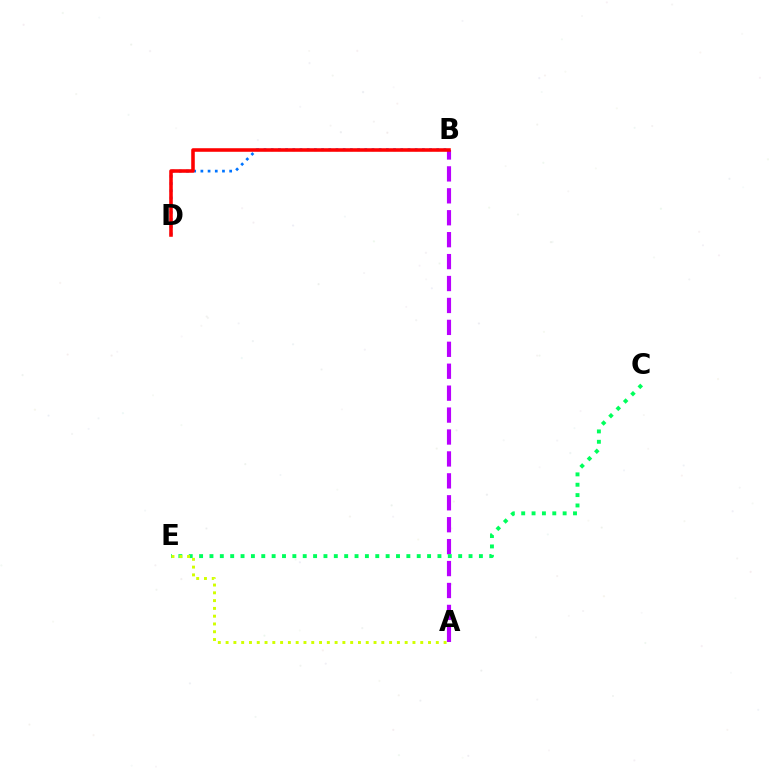{('B', 'D'): [{'color': '#0074ff', 'line_style': 'dotted', 'thickness': 1.96}, {'color': '#ff0000', 'line_style': 'solid', 'thickness': 2.56}], ('A', 'B'): [{'color': '#b900ff', 'line_style': 'dashed', 'thickness': 2.98}], ('C', 'E'): [{'color': '#00ff5c', 'line_style': 'dotted', 'thickness': 2.82}], ('A', 'E'): [{'color': '#d1ff00', 'line_style': 'dotted', 'thickness': 2.12}]}